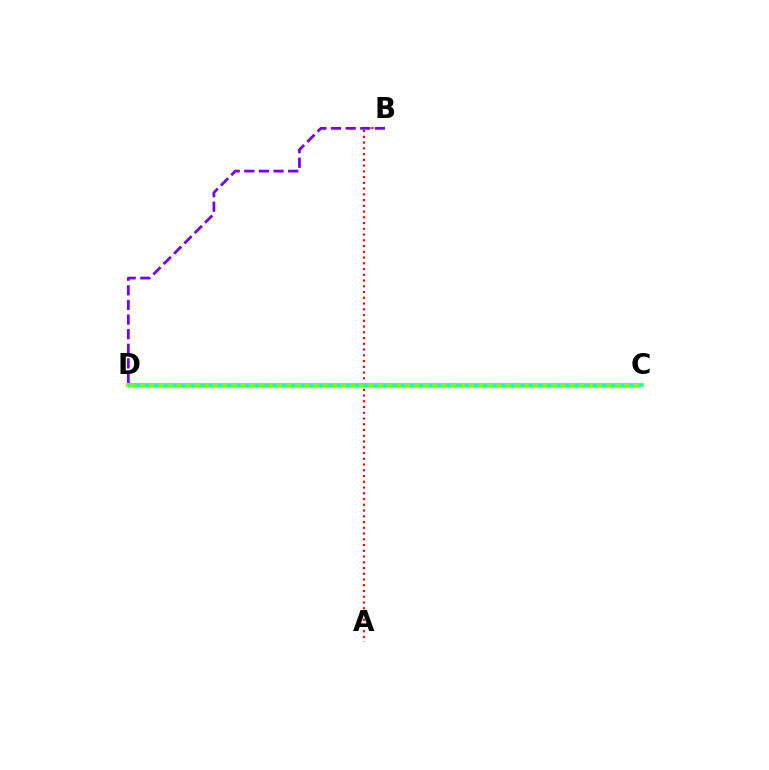{('A', 'B'): [{'color': '#ff0000', 'line_style': 'dotted', 'thickness': 1.56}], ('B', 'D'): [{'color': '#7200ff', 'line_style': 'dashed', 'thickness': 1.99}], ('C', 'D'): [{'color': '#84ff00', 'line_style': 'solid', 'thickness': 2.88}, {'color': '#00fff6', 'line_style': 'dotted', 'thickness': 2.48}]}